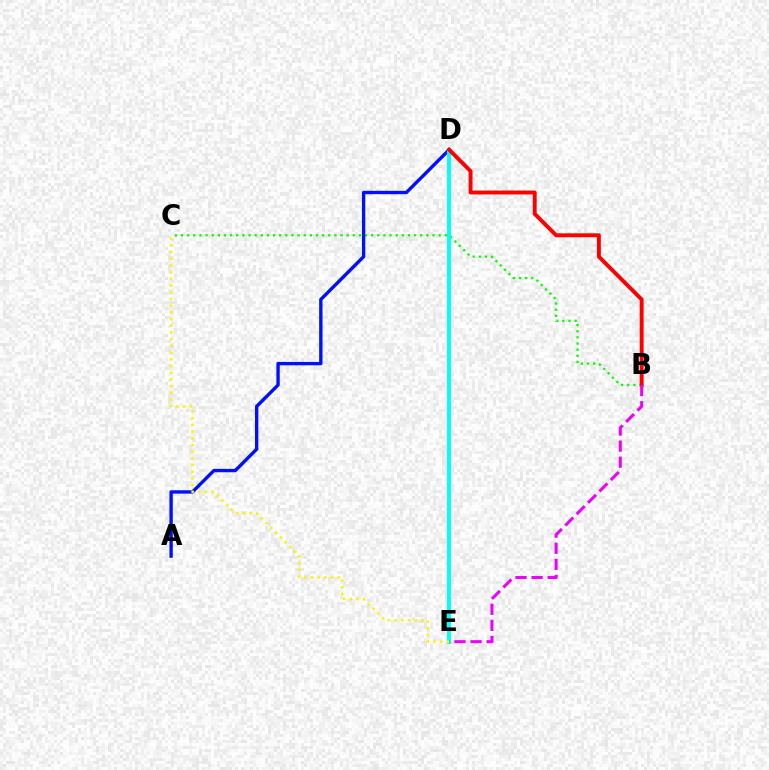{('B', 'C'): [{'color': '#08ff00', 'line_style': 'dotted', 'thickness': 1.67}], ('A', 'D'): [{'color': '#0010ff', 'line_style': 'solid', 'thickness': 2.43}], ('D', 'E'): [{'color': '#00fff6', 'line_style': 'solid', 'thickness': 2.8}], ('B', 'D'): [{'color': '#ff0000', 'line_style': 'solid', 'thickness': 2.82}], ('C', 'E'): [{'color': '#fcf500', 'line_style': 'dotted', 'thickness': 1.82}], ('B', 'E'): [{'color': '#ee00ff', 'line_style': 'dashed', 'thickness': 2.19}]}